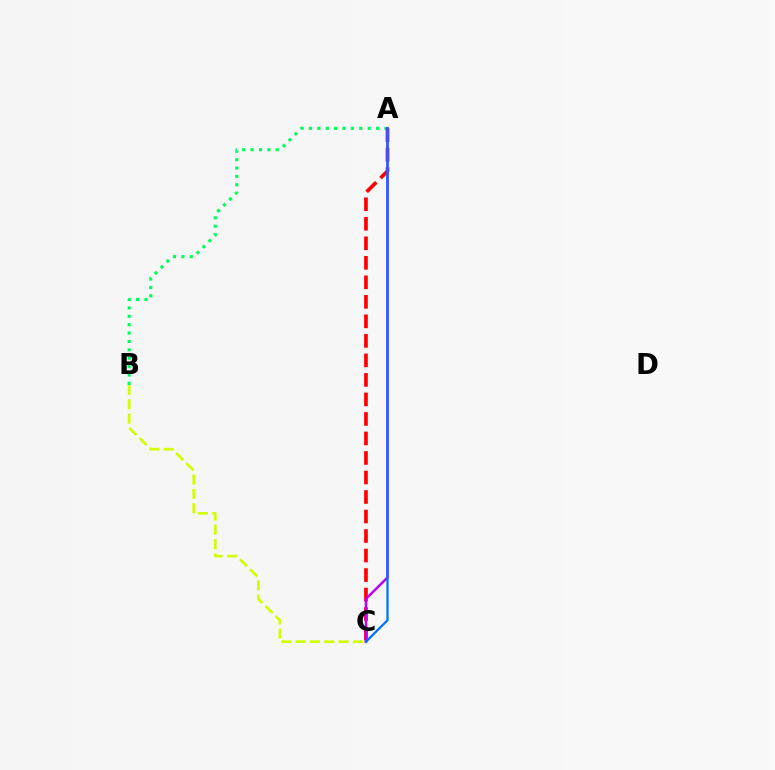{('A', 'B'): [{'color': '#00ff5c', 'line_style': 'dotted', 'thickness': 2.28}], ('B', 'C'): [{'color': '#d1ff00', 'line_style': 'dashed', 'thickness': 1.95}], ('A', 'C'): [{'color': '#ff0000', 'line_style': 'dashed', 'thickness': 2.65}, {'color': '#b900ff', 'line_style': 'solid', 'thickness': 1.8}, {'color': '#0074ff', 'line_style': 'solid', 'thickness': 1.65}]}